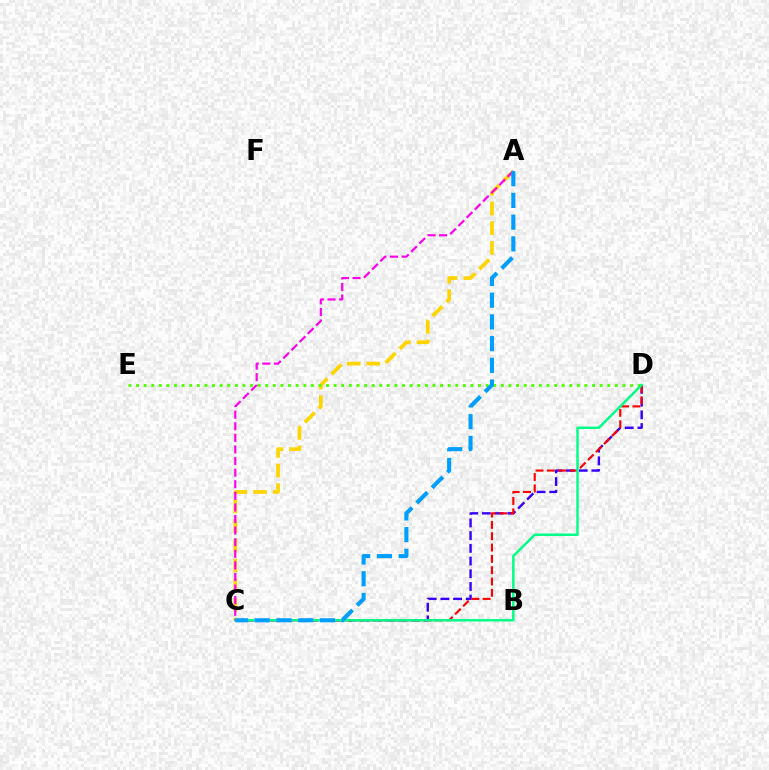{('A', 'C'): [{'color': '#ffd500', 'line_style': 'dashed', 'thickness': 2.67}, {'color': '#ff00ed', 'line_style': 'dashed', 'thickness': 1.57}, {'color': '#009eff', 'line_style': 'dashed', 'thickness': 2.95}], ('C', 'D'): [{'color': '#3700ff', 'line_style': 'dashed', 'thickness': 1.73}, {'color': '#ff0000', 'line_style': 'dashed', 'thickness': 1.54}, {'color': '#00ff86', 'line_style': 'solid', 'thickness': 1.78}], ('D', 'E'): [{'color': '#4fff00', 'line_style': 'dotted', 'thickness': 2.06}]}